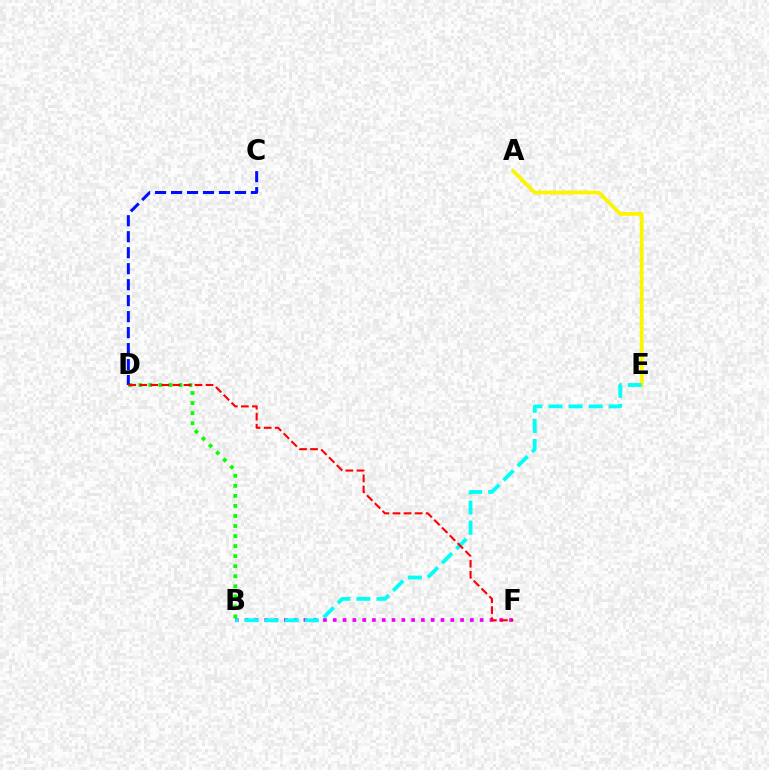{('B', 'D'): [{'color': '#08ff00', 'line_style': 'dotted', 'thickness': 2.73}], ('C', 'D'): [{'color': '#0010ff', 'line_style': 'dashed', 'thickness': 2.17}], ('A', 'E'): [{'color': '#fcf500', 'line_style': 'solid', 'thickness': 2.7}], ('B', 'F'): [{'color': '#ee00ff', 'line_style': 'dotted', 'thickness': 2.66}], ('B', 'E'): [{'color': '#00fff6', 'line_style': 'dashed', 'thickness': 2.73}], ('D', 'F'): [{'color': '#ff0000', 'line_style': 'dashed', 'thickness': 1.5}]}